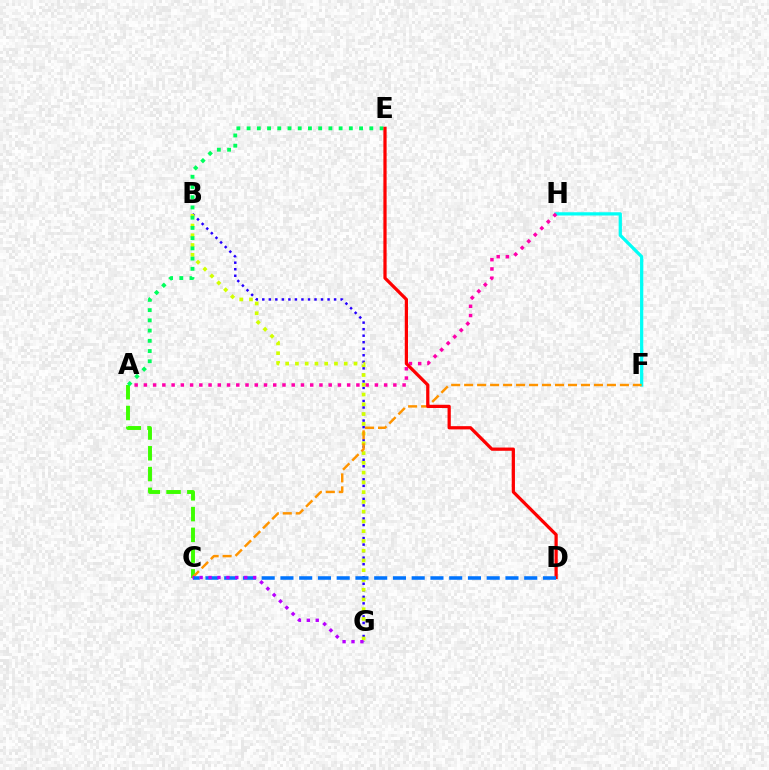{('F', 'H'): [{'color': '#00fff6', 'line_style': 'solid', 'thickness': 2.34}], ('A', 'H'): [{'color': '#ff00ac', 'line_style': 'dotted', 'thickness': 2.51}], ('B', 'G'): [{'color': '#2500ff', 'line_style': 'dotted', 'thickness': 1.77}, {'color': '#d1ff00', 'line_style': 'dotted', 'thickness': 2.65}], ('A', 'C'): [{'color': '#3dff00', 'line_style': 'dashed', 'thickness': 2.82}], ('C', 'F'): [{'color': '#ff9400', 'line_style': 'dashed', 'thickness': 1.76}], ('A', 'E'): [{'color': '#00ff5c', 'line_style': 'dotted', 'thickness': 2.78}], ('D', 'E'): [{'color': '#ff0000', 'line_style': 'solid', 'thickness': 2.33}], ('C', 'D'): [{'color': '#0074ff', 'line_style': 'dashed', 'thickness': 2.55}], ('C', 'G'): [{'color': '#b900ff', 'line_style': 'dotted', 'thickness': 2.42}]}